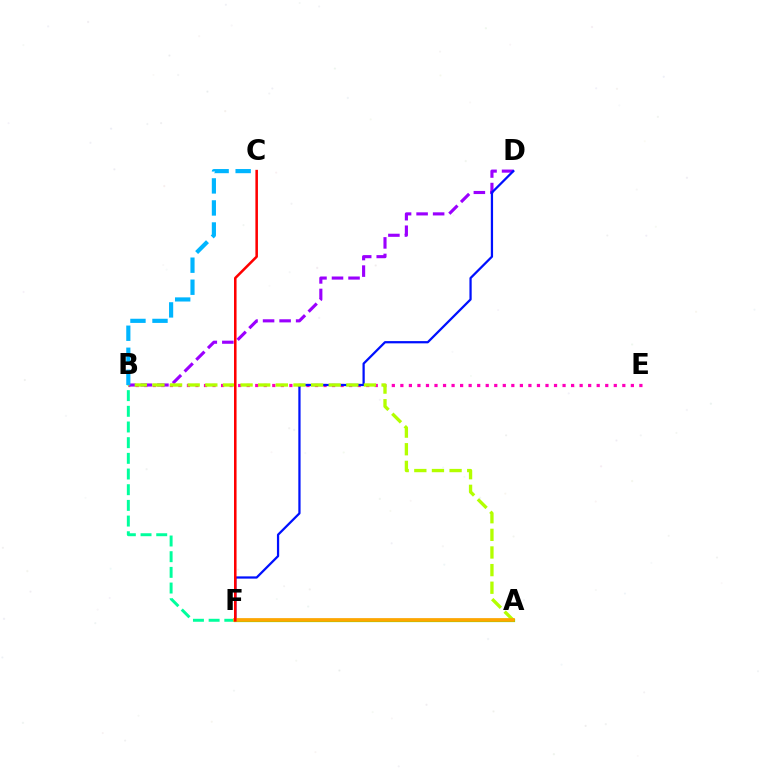{('B', 'F'): [{'color': '#00ff9d', 'line_style': 'dashed', 'thickness': 2.13}], ('A', 'F'): [{'color': '#08ff00', 'line_style': 'solid', 'thickness': 2.29}, {'color': '#ffa500', 'line_style': 'solid', 'thickness': 2.67}], ('B', 'E'): [{'color': '#ff00bd', 'line_style': 'dotted', 'thickness': 2.32}], ('B', 'D'): [{'color': '#9b00ff', 'line_style': 'dashed', 'thickness': 2.25}], ('D', 'F'): [{'color': '#0010ff', 'line_style': 'solid', 'thickness': 1.62}], ('A', 'B'): [{'color': '#b3ff00', 'line_style': 'dashed', 'thickness': 2.39}], ('B', 'C'): [{'color': '#00b5ff', 'line_style': 'dashed', 'thickness': 2.99}], ('C', 'F'): [{'color': '#ff0000', 'line_style': 'solid', 'thickness': 1.84}]}